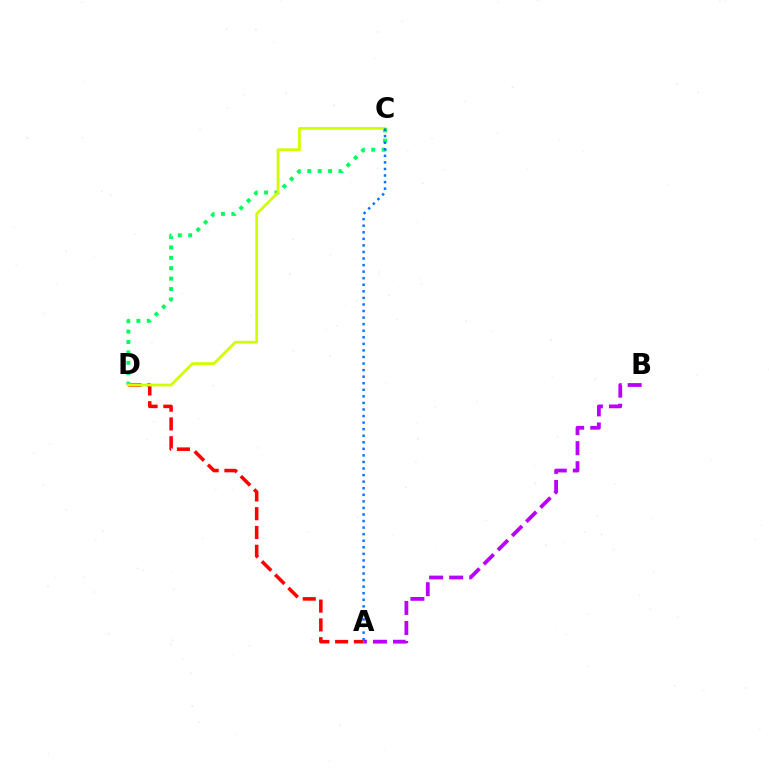{('A', 'D'): [{'color': '#ff0000', 'line_style': 'dashed', 'thickness': 2.55}], ('A', 'B'): [{'color': '#b900ff', 'line_style': 'dashed', 'thickness': 2.72}], ('C', 'D'): [{'color': '#00ff5c', 'line_style': 'dotted', 'thickness': 2.83}, {'color': '#d1ff00', 'line_style': 'solid', 'thickness': 2.02}], ('A', 'C'): [{'color': '#0074ff', 'line_style': 'dotted', 'thickness': 1.78}]}